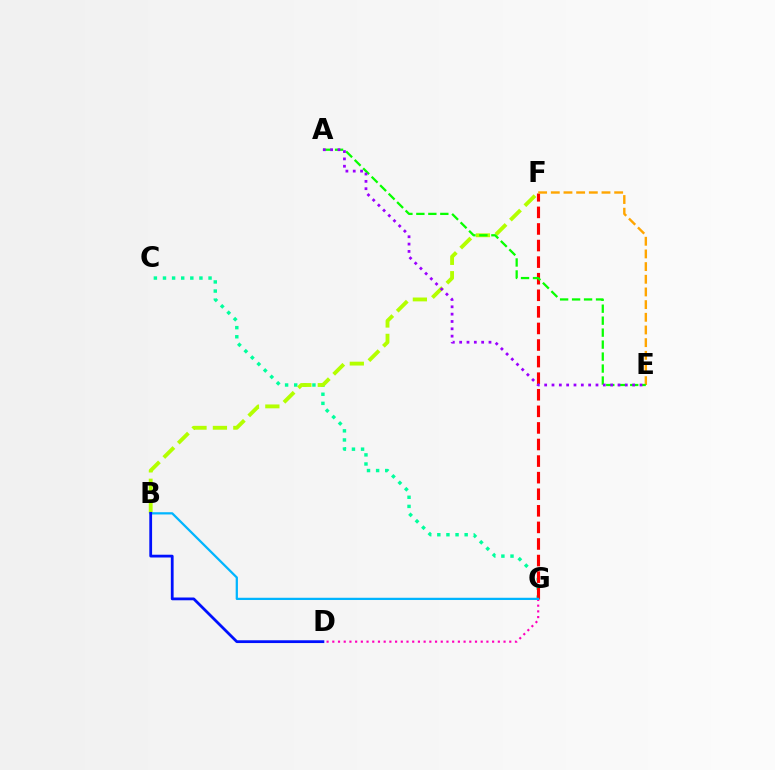{('C', 'G'): [{'color': '#00ff9d', 'line_style': 'dotted', 'thickness': 2.48}], ('F', 'G'): [{'color': '#ff0000', 'line_style': 'dashed', 'thickness': 2.25}], ('B', 'F'): [{'color': '#b3ff00', 'line_style': 'dashed', 'thickness': 2.77}], ('E', 'F'): [{'color': '#ffa500', 'line_style': 'dashed', 'thickness': 1.72}], ('D', 'G'): [{'color': '#ff00bd', 'line_style': 'dotted', 'thickness': 1.55}], ('A', 'E'): [{'color': '#08ff00', 'line_style': 'dashed', 'thickness': 1.63}, {'color': '#9b00ff', 'line_style': 'dotted', 'thickness': 1.99}], ('B', 'G'): [{'color': '#00b5ff', 'line_style': 'solid', 'thickness': 1.62}], ('B', 'D'): [{'color': '#0010ff', 'line_style': 'solid', 'thickness': 2.0}]}